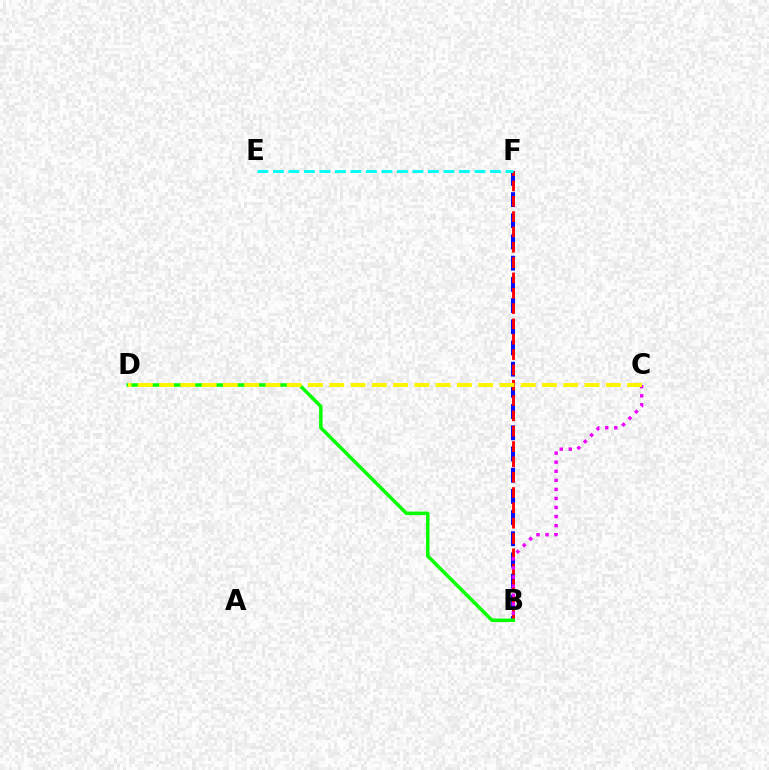{('B', 'F'): [{'color': '#0010ff', 'line_style': 'dashed', 'thickness': 2.88}, {'color': '#ff0000', 'line_style': 'dashed', 'thickness': 2.08}], ('B', 'C'): [{'color': '#ee00ff', 'line_style': 'dotted', 'thickness': 2.46}], ('E', 'F'): [{'color': '#00fff6', 'line_style': 'dashed', 'thickness': 2.11}], ('B', 'D'): [{'color': '#08ff00', 'line_style': 'solid', 'thickness': 2.51}], ('C', 'D'): [{'color': '#fcf500', 'line_style': 'dashed', 'thickness': 2.89}]}